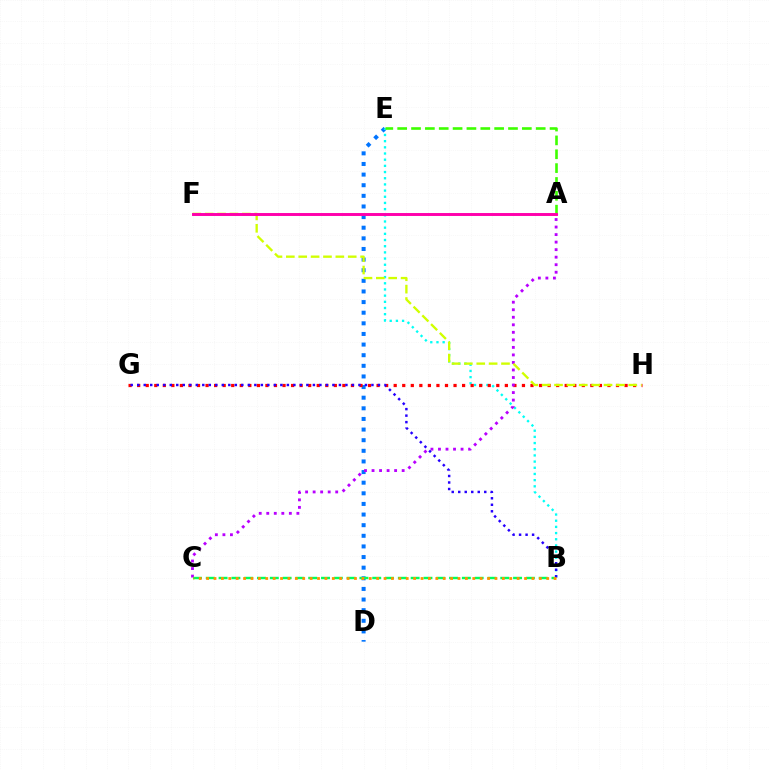{('D', 'E'): [{'color': '#0074ff', 'line_style': 'dotted', 'thickness': 2.89}], ('B', 'E'): [{'color': '#00fff6', 'line_style': 'dotted', 'thickness': 1.68}], ('G', 'H'): [{'color': '#ff0000', 'line_style': 'dotted', 'thickness': 2.32}], ('A', 'C'): [{'color': '#b900ff', 'line_style': 'dotted', 'thickness': 2.05}], ('A', 'E'): [{'color': '#3dff00', 'line_style': 'dashed', 'thickness': 1.88}], ('F', 'H'): [{'color': '#d1ff00', 'line_style': 'dashed', 'thickness': 1.68}], ('B', 'C'): [{'color': '#00ff5c', 'line_style': 'dashed', 'thickness': 1.74}, {'color': '#ff9400', 'line_style': 'dotted', 'thickness': 2.01}], ('A', 'F'): [{'color': '#ff00ac', 'line_style': 'solid', 'thickness': 2.11}], ('B', 'G'): [{'color': '#2500ff', 'line_style': 'dotted', 'thickness': 1.77}]}